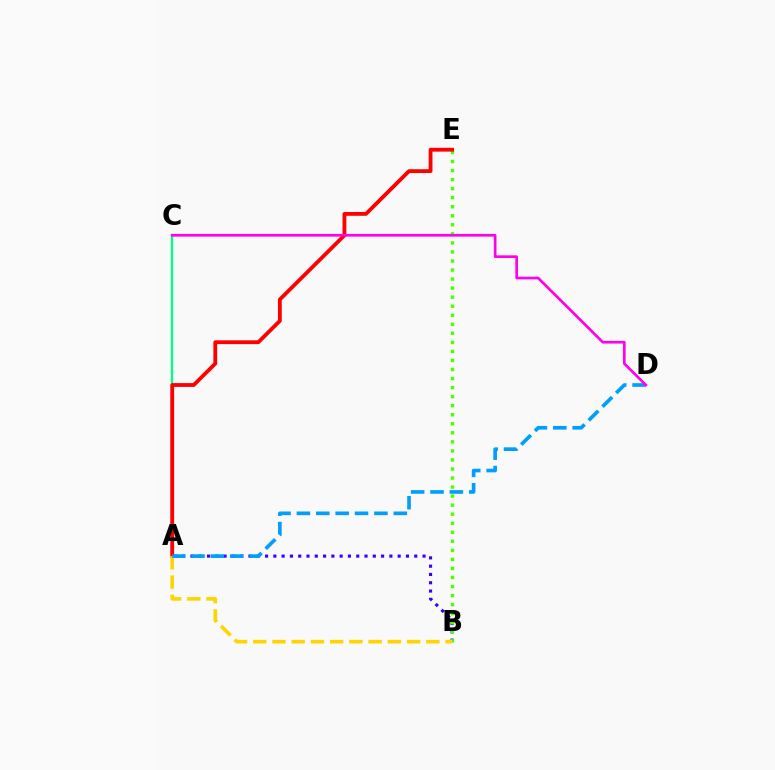{('A', 'C'): [{'color': '#00ff86', 'line_style': 'solid', 'thickness': 1.7}], ('A', 'B'): [{'color': '#3700ff', 'line_style': 'dotted', 'thickness': 2.25}, {'color': '#ffd500', 'line_style': 'dashed', 'thickness': 2.61}], ('B', 'E'): [{'color': '#4fff00', 'line_style': 'dotted', 'thickness': 2.46}], ('A', 'E'): [{'color': '#ff0000', 'line_style': 'solid', 'thickness': 2.74}], ('A', 'D'): [{'color': '#009eff', 'line_style': 'dashed', 'thickness': 2.63}], ('C', 'D'): [{'color': '#ff00ed', 'line_style': 'solid', 'thickness': 1.92}]}